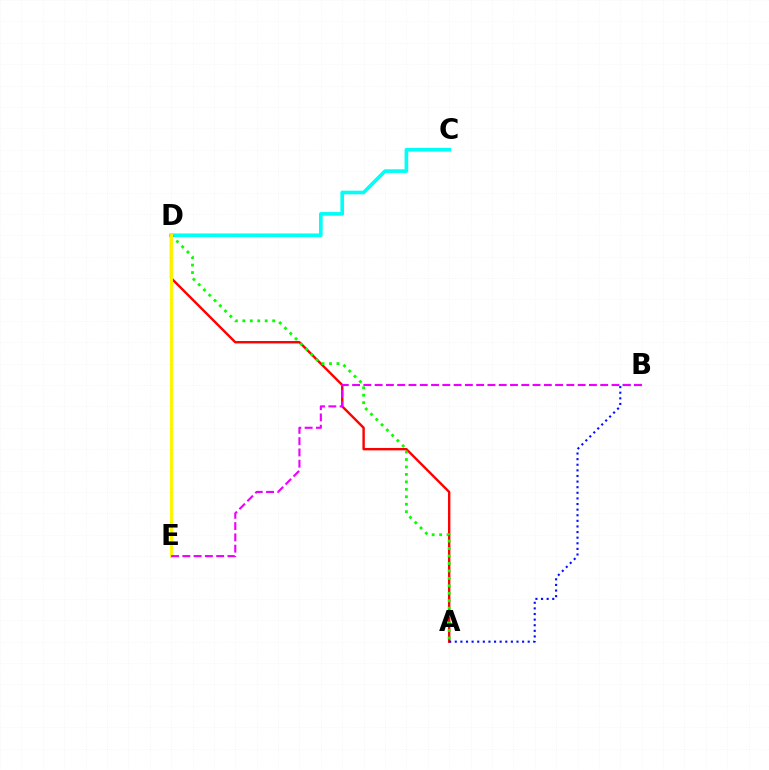{('C', 'D'): [{'color': '#00fff6', 'line_style': 'solid', 'thickness': 2.63}], ('A', 'D'): [{'color': '#ff0000', 'line_style': 'solid', 'thickness': 1.73}, {'color': '#08ff00', 'line_style': 'dotted', 'thickness': 2.03}], ('A', 'B'): [{'color': '#0010ff', 'line_style': 'dotted', 'thickness': 1.52}], ('D', 'E'): [{'color': '#fcf500', 'line_style': 'solid', 'thickness': 2.11}], ('B', 'E'): [{'color': '#ee00ff', 'line_style': 'dashed', 'thickness': 1.53}]}